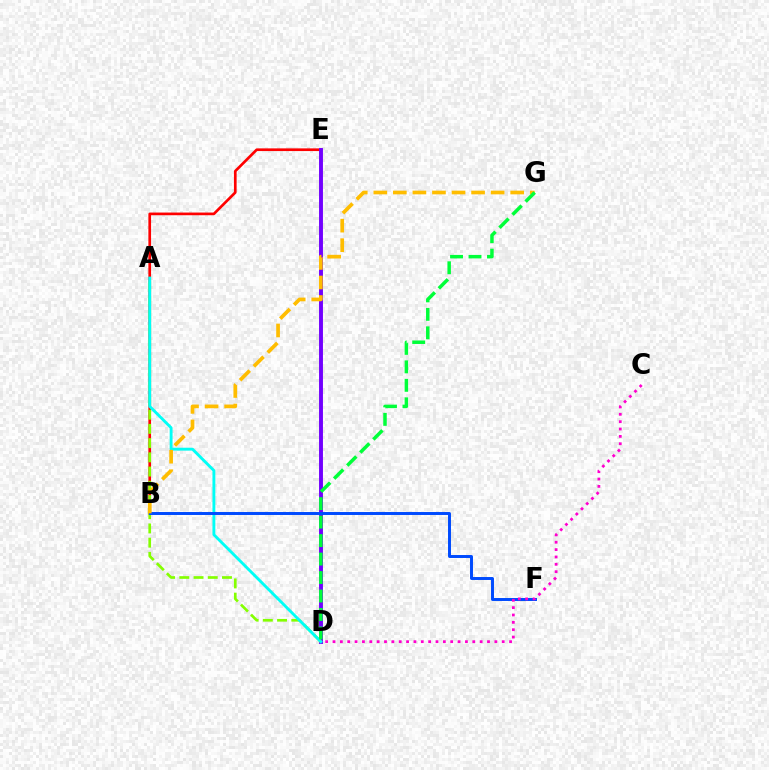{('B', 'E'): [{'color': '#ff0000', 'line_style': 'solid', 'thickness': 1.93}], ('D', 'E'): [{'color': '#7200ff', 'line_style': 'solid', 'thickness': 2.81}], ('A', 'D'): [{'color': '#84ff00', 'line_style': 'dashed', 'thickness': 1.93}, {'color': '#00fff6', 'line_style': 'solid', 'thickness': 2.06}], ('B', 'F'): [{'color': '#004bff', 'line_style': 'solid', 'thickness': 2.13}], ('B', 'G'): [{'color': '#ffbd00', 'line_style': 'dashed', 'thickness': 2.66}], ('D', 'G'): [{'color': '#00ff39', 'line_style': 'dashed', 'thickness': 2.51}], ('C', 'D'): [{'color': '#ff00cf', 'line_style': 'dotted', 'thickness': 2.0}]}